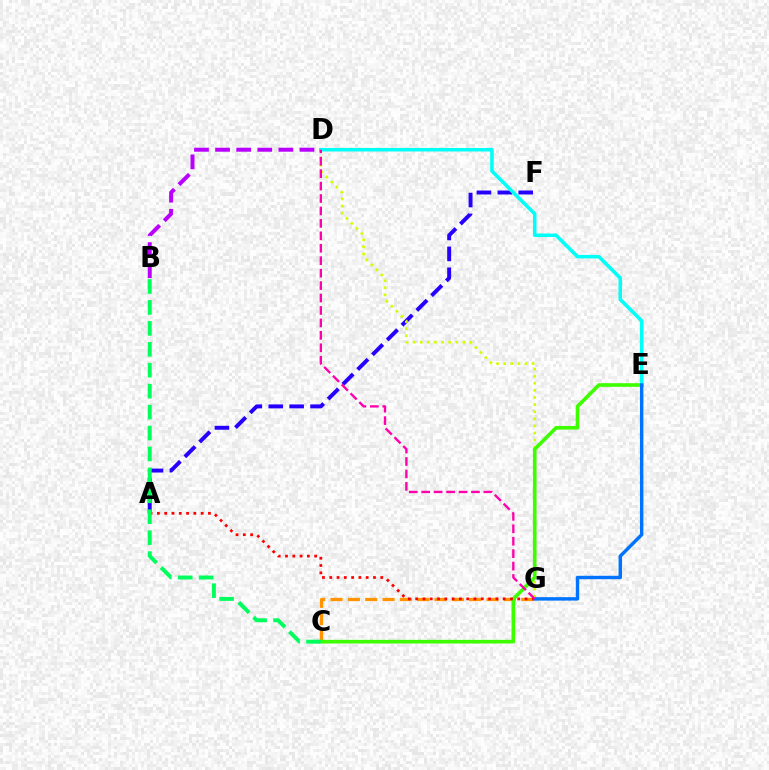{('A', 'F'): [{'color': '#2500ff', 'line_style': 'dashed', 'thickness': 2.84}], ('C', 'G'): [{'color': '#ff9400', 'line_style': 'dashed', 'thickness': 2.35}], ('D', 'G'): [{'color': '#d1ff00', 'line_style': 'dotted', 'thickness': 1.93}, {'color': '#ff00ac', 'line_style': 'dashed', 'thickness': 1.69}], ('C', 'E'): [{'color': '#3dff00', 'line_style': 'solid', 'thickness': 2.61}], ('B', 'D'): [{'color': '#b900ff', 'line_style': 'dashed', 'thickness': 2.87}], ('A', 'G'): [{'color': '#ff0000', 'line_style': 'dotted', 'thickness': 1.98}], ('D', 'E'): [{'color': '#00fff6', 'line_style': 'solid', 'thickness': 2.54}], ('E', 'G'): [{'color': '#0074ff', 'line_style': 'solid', 'thickness': 2.47}], ('B', 'C'): [{'color': '#00ff5c', 'line_style': 'dashed', 'thickness': 2.84}]}